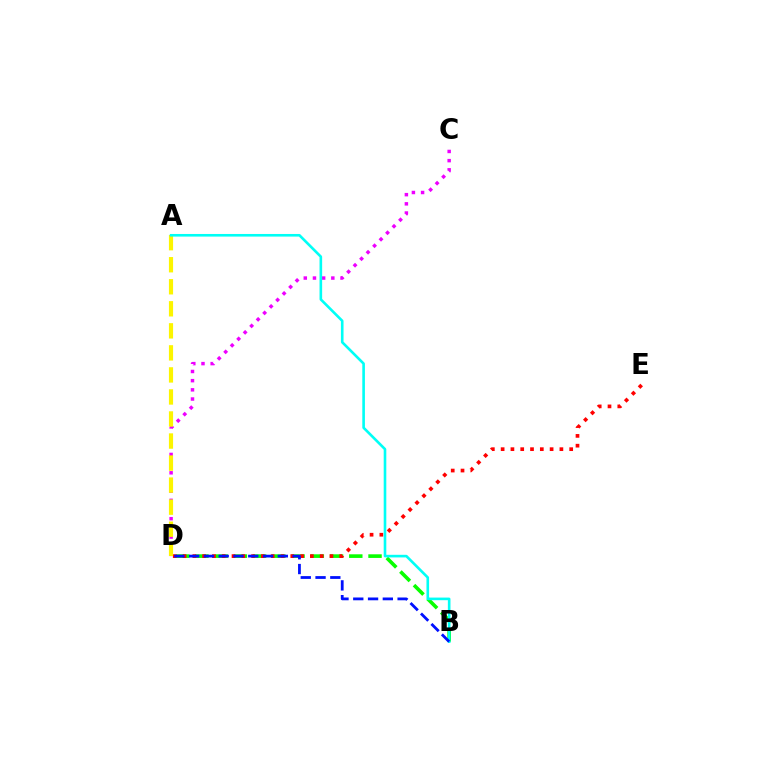{('B', 'D'): [{'color': '#08ff00', 'line_style': 'dashed', 'thickness': 2.61}, {'color': '#0010ff', 'line_style': 'dashed', 'thickness': 2.01}], ('C', 'D'): [{'color': '#ee00ff', 'line_style': 'dotted', 'thickness': 2.49}], ('D', 'E'): [{'color': '#ff0000', 'line_style': 'dotted', 'thickness': 2.66}], ('A', 'D'): [{'color': '#fcf500', 'line_style': 'dashed', 'thickness': 2.99}], ('A', 'B'): [{'color': '#00fff6', 'line_style': 'solid', 'thickness': 1.89}]}